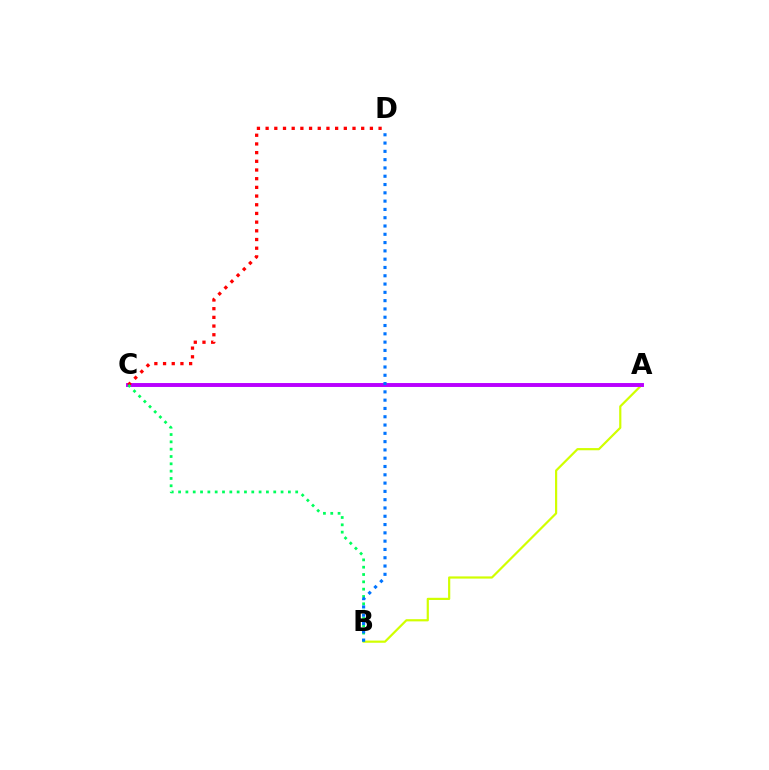{('A', 'B'): [{'color': '#d1ff00', 'line_style': 'solid', 'thickness': 1.58}], ('A', 'C'): [{'color': '#b900ff', 'line_style': 'solid', 'thickness': 2.82}], ('C', 'D'): [{'color': '#ff0000', 'line_style': 'dotted', 'thickness': 2.36}], ('B', 'C'): [{'color': '#00ff5c', 'line_style': 'dotted', 'thickness': 1.99}], ('B', 'D'): [{'color': '#0074ff', 'line_style': 'dotted', 'thickness': 2.25}]}